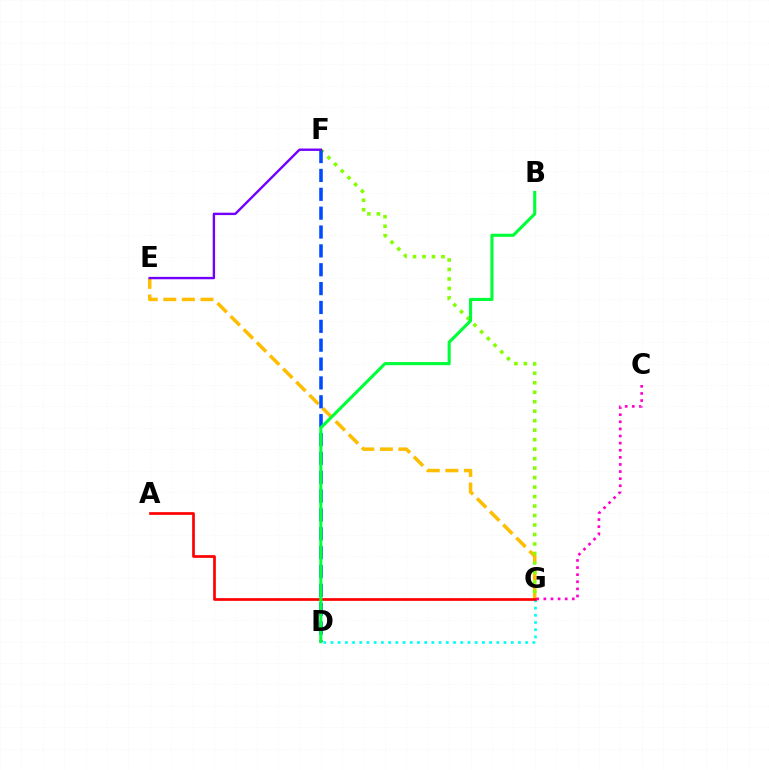{('E', 'G'): [{'color': '#ffbd00', 'line_style': 'dashed', 'thickness': 2.52}], ('D', 'G'): [{'color': '#00fff6', 'line_style': 'dotted', 'thickness': 1.96}], ('F', 'G'): [{'color': '#84ff00', 'line_style': 'dotted', 'thickness': 2.58}], ('D', 'F'): [{'color': '#004bff', 'line_style': 'dashed', 'thickness': 2.56}], ('E', 'F'): [{'color': '#7200ff', 'line_style': 'solid', 'thickness': 1.72}], ('C', 'G'): [{'color': '#ff00cf', 'line_style': 'dotted', 'thickness': 1.93}], ('A', 'G'): [{'color': '#ff0000', 'line_style': 'solid', 'thickness': 1.94}], ('B', 'D'): [{'color': '#00ff39', 'line_style': 'solid', 'thickness': 2.23}]}